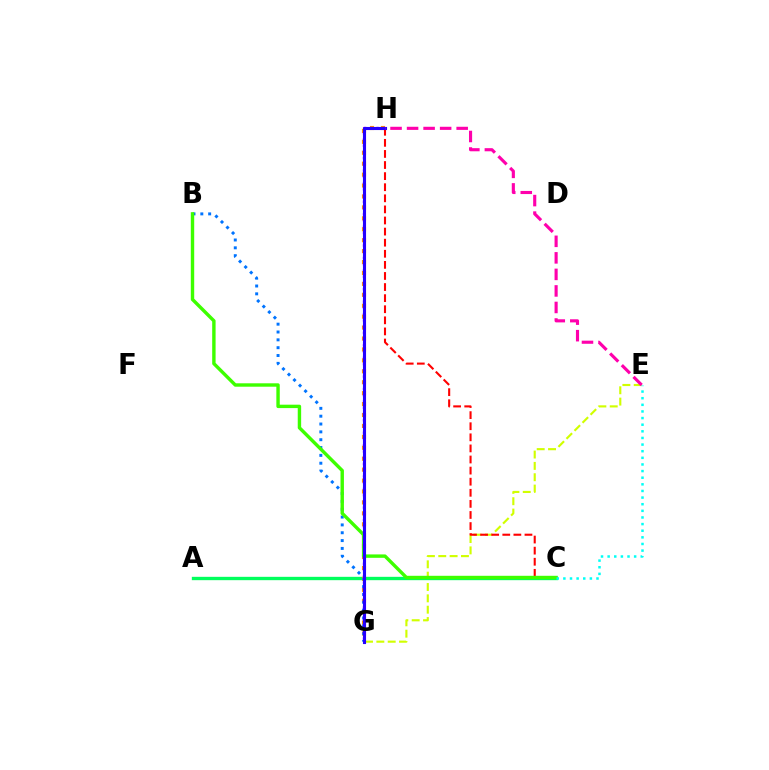{('E', 'G'): [{'color': '#d1ff00', 'line_style': 'dashed', 'thickness': 1.54}], ('A', 'C'): [{'color': '#00ff5c', 'line_style': 'solid', 'thickness': 2.41}], ('G', 'H'): [{'color': '#ff9400', 'line_style': 'dotted', 'thickness': 2.97}, {'color': '#b900ff', 'line_style': 'dotted', 'thickness': 1.7}, {'color': '#2500ff', 'line_style': 'solid', 'thickness': 2.23}], ('B', 'G'): [{'color': '#0074ff', 'line_style': 'dotted', 'thickness': 2.13}], ('C', 'H'): [{'color': '#ff0000', 'line_style': 'dashed', 'thickness': 1.51}], ('B', 'C'): [{'color': '#3dff00', 'line_style': 'solid', 'thickness': 2.45}], ('C', 'E'): [{'color': '#00fff6', 'line_style': 'dotted', 'thickness': 1.8}], ('E', 'H'): [{'color': '#ff00ac', 'line_style': 'dashed', 'thickness': 2.25}]}